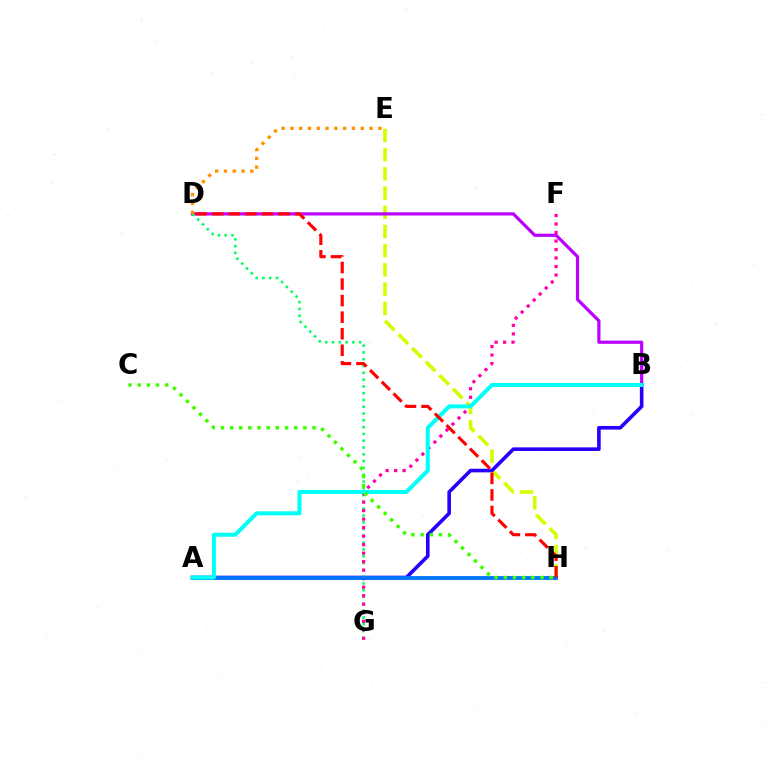{('E', 'H'): [{'color': '#d1ff00', 'line_style': 'dashed', 'thickness': 2.61}], ('B', 'D'): [{'color': '#b900ff', 'line_style': 'solid', 'thickness': 2.3}], ('A', 'B'): [{'color': '#2500ff', 'line_style': 'solid', 'thickness': 2.6}, {'color': '#00fff6', 'line_style': 'solid', 'thickness': 2.89}], ('D', 'G'): [{'color': '#00ff5c', 'line_style': 'dotted', 'thickness': 1.85}], ('F', 'G'): [{'color': '#ff00ac', 'line_style': 'dotted', 'thickness': 2.31}], ('A', 'H'): [{'color': '#0074ff', 'line_style': 'solid', 'thickness': 2.76}], ('D', 'E'): [{'color': '#ff9400', 'line_style': 'dotted', 'thickness': 2.39}], ('C', 'H'): [{'color': '#3dff00', 'line_style': 'dotted', 'thickness': 2.49}], ('D', 'H'): [{'color': '#ff0000', 'line_style': 'dashed', 'thickness': 2.25}]}